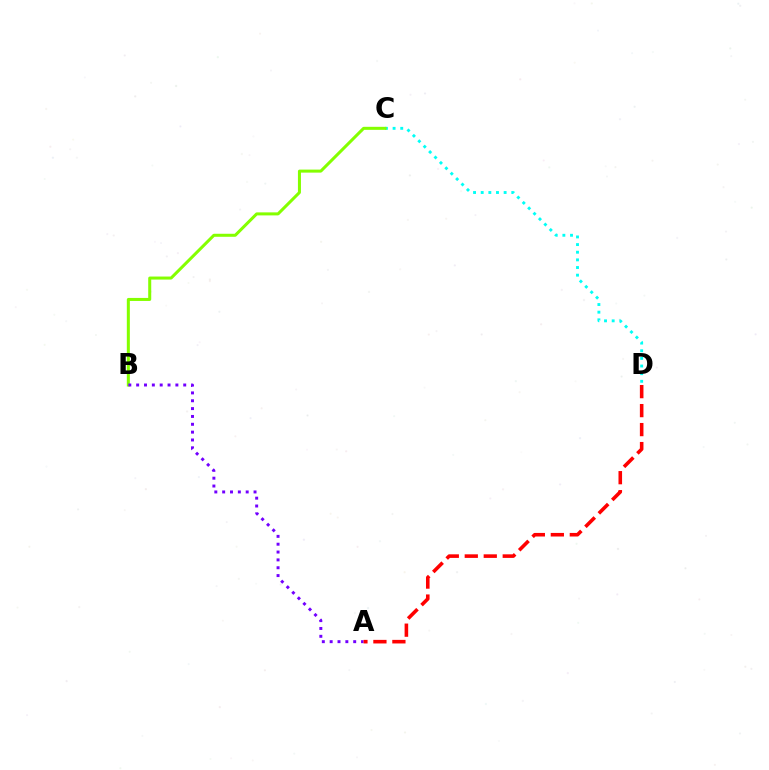{('C', 'D'): [{'color': '#00fff6', 'line_style': 'dotted', 'thickness': 2.08}], ('B', 'C'): [{'color': '#84ff00', 'line_style': 'solid', 'thickness': 2.18}], ('A', 'B'): [{'color': '#7200ff', 'line_style': 'dotted', 'thickness': 2.13}], ('A', 'D'): [{'color': '#ff0000', 'line_style': 'dashed', 'thickness': 2.58}]}